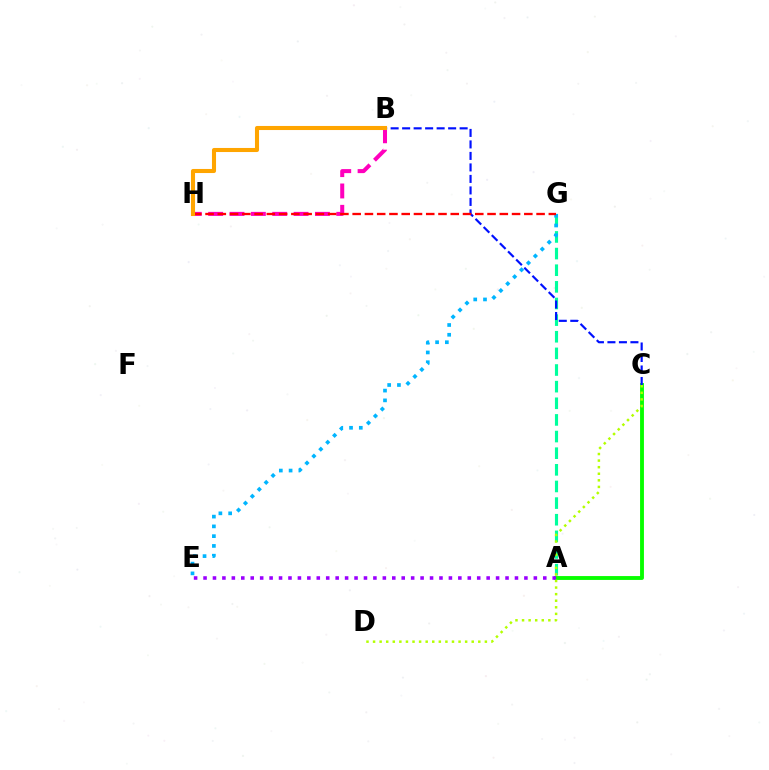{('B', 'H'): [{'color': '#ff00bd', 'line_style': 'dashed', 'thickness': 2.9}, {'color': '#ffa500', 'line_style': 'solid', 'thickness': 2.93}], ('A', 'C'): [{'color': '#08ff00', 'line_style': 'solid', 'thickness': 2.79}], ('A', 'G'): [{'color': '#00ff9d', 'line_style': 'dashed', 'thickness': 2.26}], ('E', 'G'): [{'color': '#00b5ff', 'line_style': 'dotted', 'thickness': 2.65}], ('A', 'E'): [{'color': '#9b00ff', 'line_style': 'dotted', 'thickness': 2.56}], ('B', 'C'): [{'color': '#0010ff', 'line_style': 'dashed', 'thickness': 1.56}], ('G', 'H'): [{'color': '#ff0000', 'line_style': 'dashed', 'thickness': 1.67}], ('C', 'D'): [{'color': '#b3ff00', 'line_style': 'dotted', 'thickness': 1.79}]}